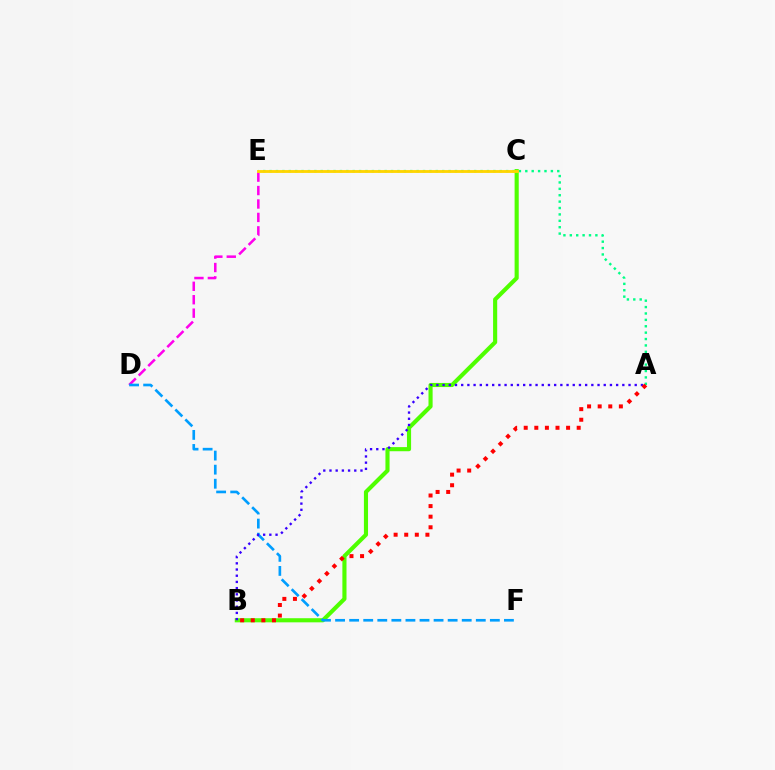{('B', 'C'): [{'color': '#4fff00', 'line_style': 'solid', 'thickness': 2.97}], ('D', 'E'): [{'color': '#ff00ed', 'line_style': 'dashed', 'thickness': 1.82}], ('A', 'E'): [{'color': '#00ff86', 'line_style': 'dotted', 'thickness': 1.74}], ('D', 'F'): [{'color': '#009eff', 'line_style': 'dashed', 'thickness': 1.91}], ('A', 'B'): [{'color': '#3700ff', 'line_style': 'dotted', 'thickness': 1.68}, {'color': '#ff0000', 'line_style': 'dotted', 'thickness': 2.88}], ('C', 'E'): [{'color': '#ffd500', 'line_style': 'solid', 'thickness': 2.05}]}